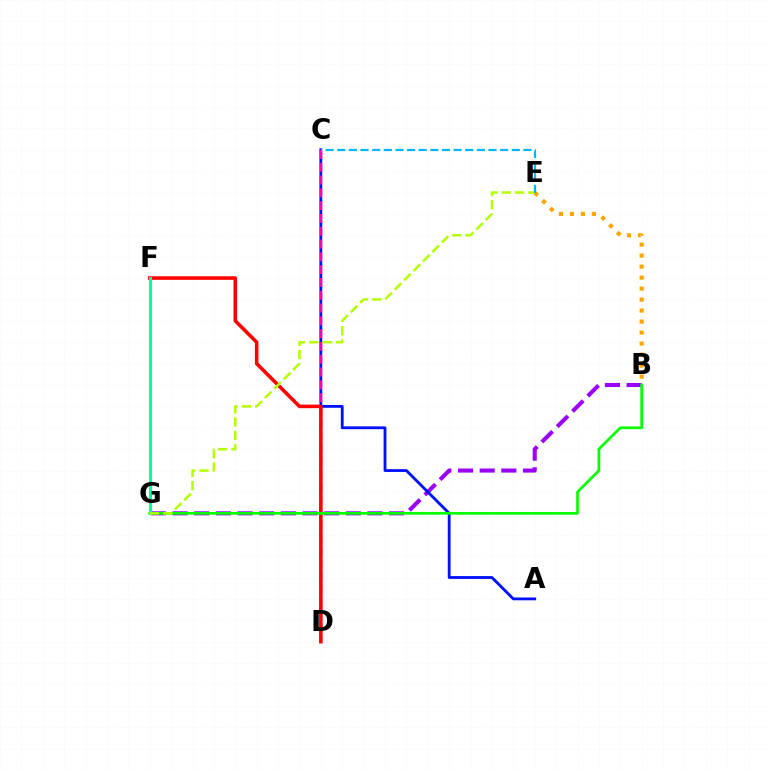{('B', 'G'): [{'color': '#9b00ff', 'line_style': 'dashed', 'thickness': 2.94}, {'color': '#08ff00', 'line_style': 'solid', 'thickness': 1.96}], ('A', 'C'): [{'color': '#0010ff', 'line_style': 'solid', 'thickness': 2.02}], ('B', 'E'): [{'color': '#ffa500', 'line_style': 'dotted', 'thickness': 2.99}], ('C', 'D'): [{'color': '#ff00bd', 'line_style': 'dashed', 'thickness': 1.74}], ('D', 'F'): [{'color': '#ff0000', 'line_style': 'solid', 'thickness': 2.56}], ('F', 'G'): [{'color': '#00ff9d', 'line_style': 'solid', 'thickness': 2.22}], ('E', 'G'): [{'color': '#b3ff00', 'line_style': 'dashed', 'thickness': 1.81}], ('C', 'E'): [{'color': '#00b5ff', 'line_style': 'dashed', 'thickness': 1.58}]}